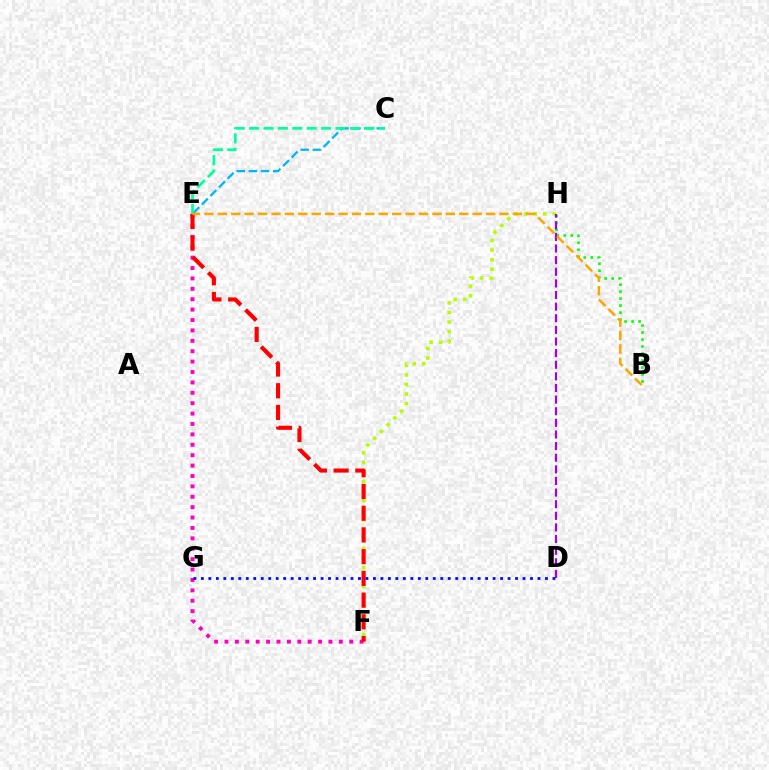{('B', 'H'): [{'color': '#08ff00', 'line_style': 'dotted', 'thickness': 1.9}], ('C', 'E'): [{'color': '#00b5ff', 'line_style': 'dashed', 'thickness': 1.65}, {'color': '#00ff9d', 'line_style': 'dashed', 'thickness': 1.96}], ('E', 'F'): [{'color': '#ff00bd', 'line_style': 'dotted', 'thickness': 2.82}, {'color': '#ff0000', 'line_style': 'dashed', 'thickness': 2.95}], ('F', 'H'): [{'color': '#b3ff00', 'line_style': 'dotted', 'thickness': 2.6}], ('D', 'H'): [{'color': '#9b00ff', 'line_style': 'dashed', 'thickness': 1.58}], ('D', 'G'): [{'color': '#0010ff', 'line_style': 'dotted', 'thickness': 2.03}], ('B', 'E'): [{'color': '#ffa500', 'line_style': 'dashed', 'thickness': 1.82}]}